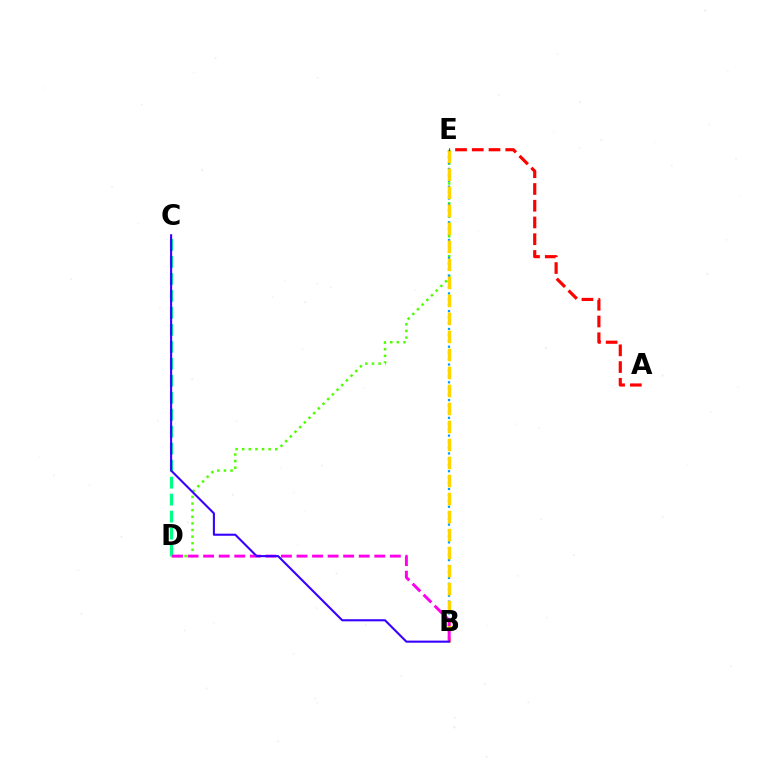{('C', 'D'): [{'color': '#00ff86', 'line_style': 'dashed', 'thickness': 2.31}], ('D', 'E'): [{'color': '#4fff00', 'line_style': 'dotted', 'thickness': 1.8}], ('B', 'E'): [{'color': '#009eff', 'line_style': 'dotted', 'thickness': 1.61}, {'color': '#ffd500', 'line_style': 'dashed', 'thickness': 2.45}], ('B', 'D'): [{'color': '#ff00ed', 'line_style': 'dashed', 'thickness': 2.11}], ('A', 'E'): [{'color': '#ff0000', 'line_style': 'dashed', 'thickness': 2.27}], ('B', 'C'): [{'color': '#3700ff', 'line_style': 'solid', 'thickness': 1.51}]}